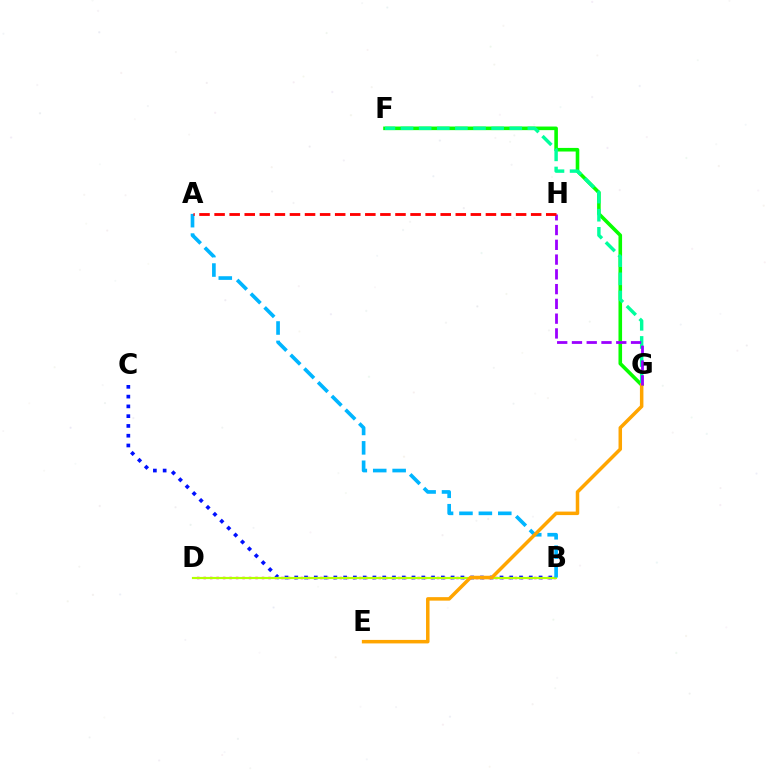{('F', 'G'): [{'color': '#08ff00', 'line_style': 'solid', 'thickness': 2.59}, {'color': '#00ff9d', 'line_style': 'dashed', 'thickness': 2.46}], ('B', 'D'): [{'color': '#ff00bd', 'line_style': 'dotted', 'thickness': 1.76}, {'color': '#b3ff00', 'line_style': 'solid', 'thickness': 1.57}], ('B', 'C'): [{'color': '#0010ff', 'line_style': 'dotted', 'thickness': 2.66}], ('A', 'B'): [{'color': '#00b5ff', 'line_style': 'dashed', 'thickness': 2.64}], ('E', 'G'): [{'color': '#ffa500', 'line_style': 'solid', 'thickness': 2.52}], ('G', 'H'): [{'color': '#9b00ff', 'line_style': 'dashed', 'thickness': 2.01}], ('A', 'H'): [{'color': '#ff0000', 'line_style': 'dashed', 'thickness': 2.05}]}